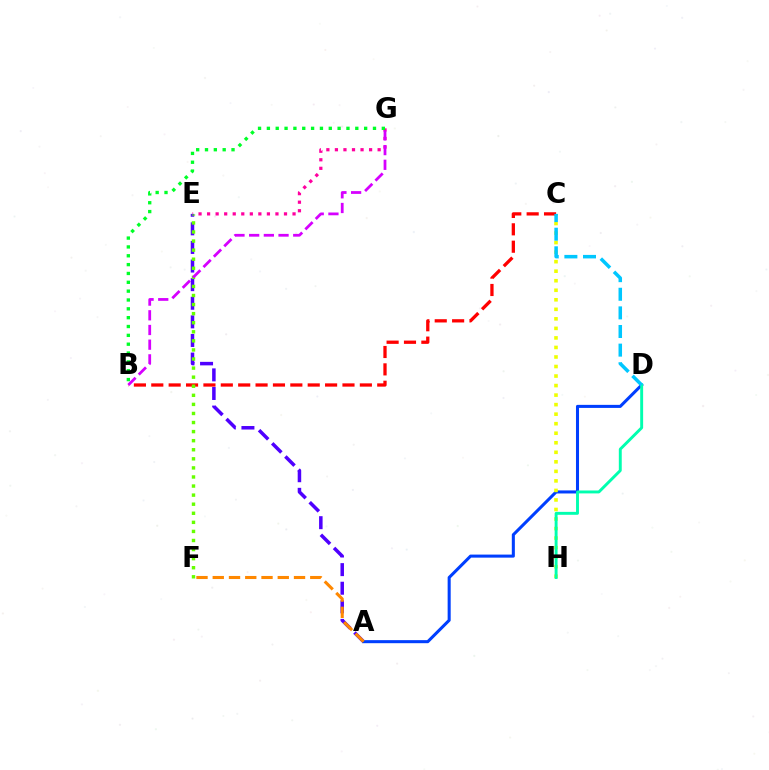{('E', 'G'): [{'color': '#ff00a0', 'line_style': 'dotted', 'thickness': 2.32}], ('A', 'E'): [{'color': '#4f00ff', 'line_style': 'dashed', 'thickness': 2.53}], ('A', 'D'): [{'color': '#003fff', 'line_style': 'solid', 'thickness': 2.2}], ('C', 'H'): [{'color': '#eeff00', 'line_style': 'dotted', 'thickness': 2.59}], ('B', 'G'): [{'color': '#00ff27', 'line_style': 'dotted', 'thickness': 2.4}, {'color': '#d600ff', 'line_style': 'dashed', 'thickness': 2.0}], ('B', 'C'): [{'color': '#ff0000', 'line_style': 'dashed', 'thickness': 2.36}], ('D', 'H'): [{'color': '#00ffaf', 'line_style': 'solid', 'thickness': 2.1}], ('E', 'F'): [{'color': '#66ff00', 'line_style': 'dotted', 'thickness': 2.47}], ('C', 'D'): [{'color': '#00c7ff', 'line_style': 'dashed', 'thickness': 2.53}], ('A', 'F'): [{'color': '#ff8800', 'line_style': 'dashed', 'thickness': 2.21}]}